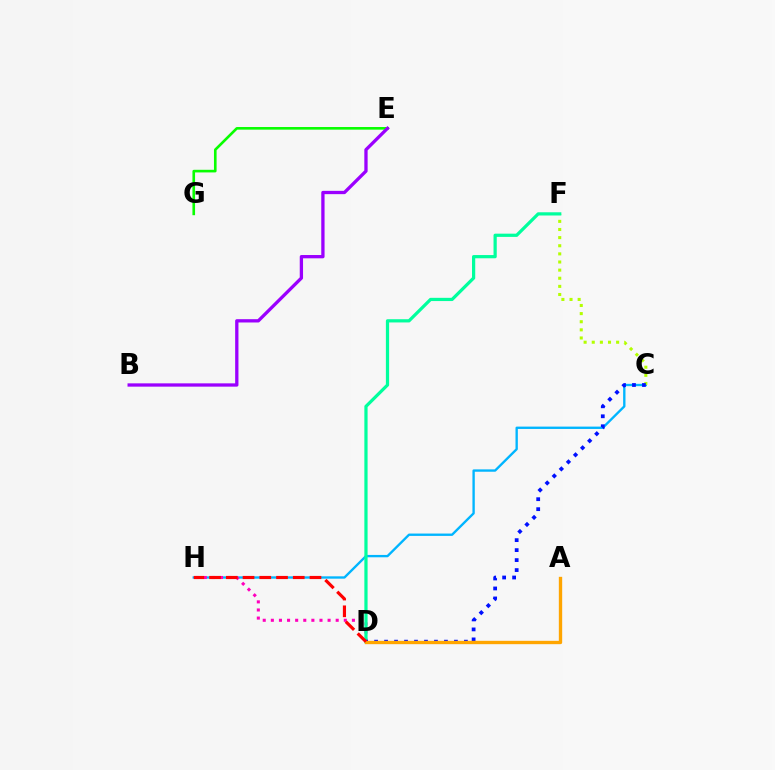{('C', 'H'): [{'color': '#00b5ff', 'line_style': 'solid', 'thickness': 1.69}], ('D', 'H'): [{'color': '#ff00bd', 'line_style': 'dotted', 'thickness': 2.2}, {'color': '#ff0000', 'line_style': 'dashed', 'thickness': 2.27}], ('C', 'F'): [{'color': '#b3ff00', 'line_style': 'dotted', 'thickness': 2.21}], ('D', 'F'): [{'color': '#00ff9d', 'line_style': 'solid', 'thickness': 2.32}], ('C', 'D'): [{'color': '#0010ff', 'line_style': 'dotted', 'thickness': 2.71}], ('E', 'G'): [{'color': '#08ff00', 'line_style': 'solid', 'thickness': 1.89}], ('A', 'D'): [{'color': '#ffa500', 'line_style': 'solid', 'thickness': 2.41}], ('B', 'E'): [{'color': '#9b00ff', 'line_style': 'solid', 'thickness': 2.37}]}